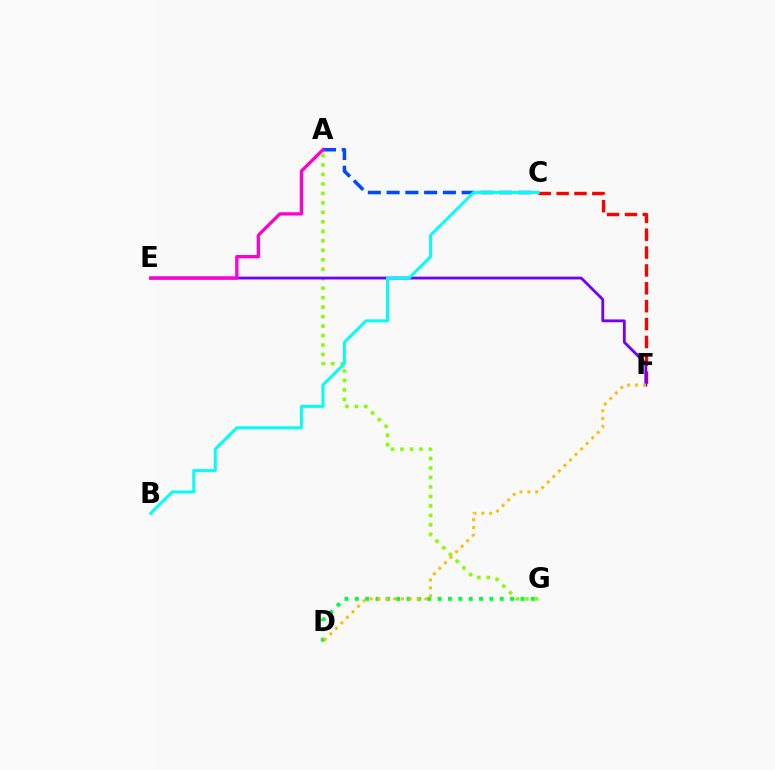{('A', 'C'): [{'color': '#004bff', 'line_style': 'dashed', 'thickness': 2.55}], ('D', 'G'): [{'color': '#00ff39', 'line_style': 'dotted', 'thickness': 2.81}], ('C', 'F'): [{'color': '#ff0000', 'line_style': 'dashed', 'thickness': 2.43}], ('A', 'G'): [{'color': '#84ff00', 'line_style': 'dotted', 'thickness': 2.58}], ('E', 'F'): [{'color': '#7200ff', 'line_style': 'solid', 'thickness': 2.02}], ('A', 'E'): [{'color': '#ff00cf', 'line_style': 'solid', 'thickness': 2.37}], ('B', 'C'): [{'color': '#00fff6', 'line_style': 'solid', 'thickness': 2.13}], ('D', 'F'): [{'color': '#ffbd00', 'line_style': 'dotted', 'thickness': 2.13}]}